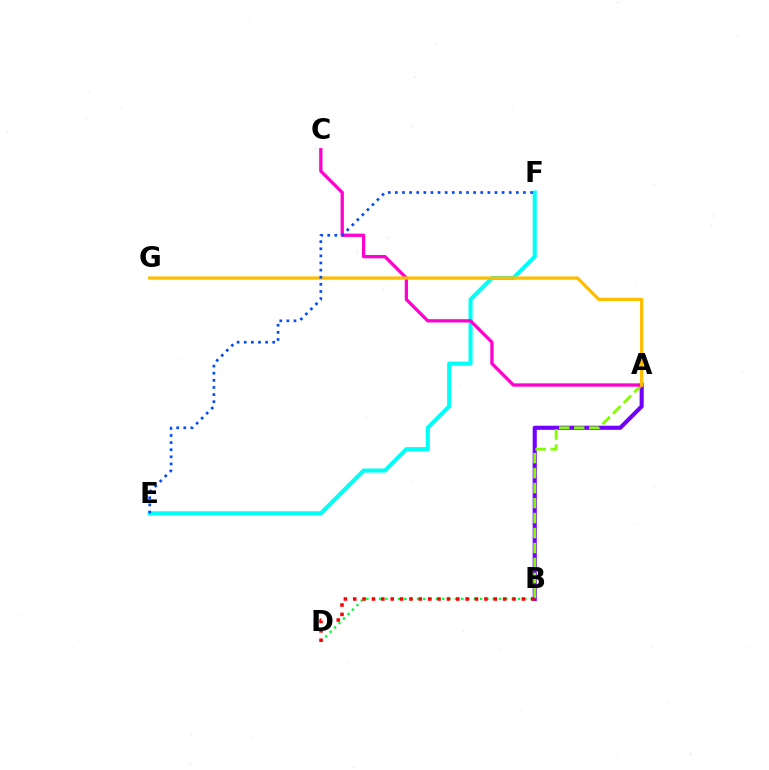{('B', 'D'): [{'color': '#00ff39', 'line_style': 'dotted', 'thickness': 1.72}, {'color': '#ff0000', 'line_style': 'dotted', 'thickness': 2.55}], ('A', 'B'): [{'color': '#7200ff', 'line_style': 'solid', 'thickness': 2.96}, {'color': '#84ff00', 'line_style': 'dashed', 'thickness': 2.04}], ('E', 'F'): [{'color': '#00fff6', 'line_style': 'solid', 'thickness': 2.94}, {'color': '#004bff', 'line_style': 'dotted', 'thickness': 1.93}], ('A', 'C'): [{'color': '#ff00cf', 'line_style': 'solid', 'thickness': 2.36}], ('A', 'G'): [{'color': '#ffbd00', 'line_style': 'solid', 'thickness': 2.35}]}